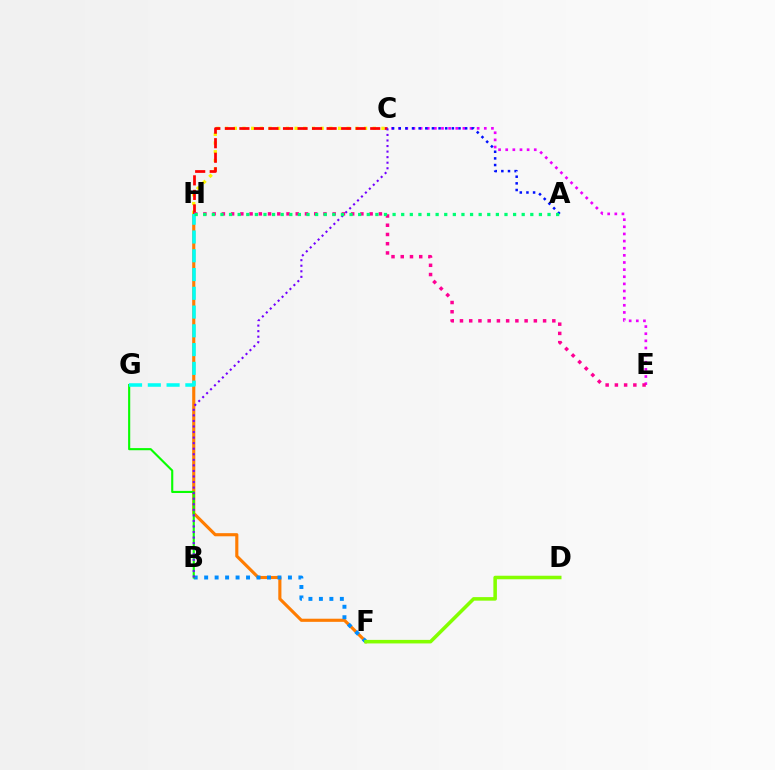{('F', 'H'): [{'color': '#ff7c00', 'line_style': 'solid', 'thickness': 2.25}], ('C', 'H'): [{'color': '#fcf500', 'line_style': 'dotted', 'thickness': 2.36}, {'color': '#ff0000', 'line_style': 'dashed', 'thickness': 1.97}], ('B', 'F'): [{'color': '#008cff', 'line_style': 'dotted', 'thickness': 2.85}], ('B', 'G'): [{'color': '#08ff00', 'line_style': 'solid', 'thickness': 1.53}], ('D', 'F'): [{'color': '#84ff00', 'line_style': 'solid', 'thickness': 2.55}], ('C', 'E'): [{'color': '#ee00ff', 'line_style': 'dotted', 'thickness': 1.94}], ('B', 'C'): [{'color': '#7200ff', 'line_style': 'dotted', 'thickness': 1.51}], ('E', 'H'): [{'color': '#ff0094', 'line_style': 'dotted', 'thickness': 2.51}], ('A', 'C'): [{'color': '#0010ff', 'line_style': 'dotted', 'thickness': 1.8}], ('G', 'H'): [{'color': '#00fff6', 'line_style': 'dashed', 'thickness': 2.55}], ('A', 'H'): [{'color': '#00ff74', 'line_style': 'dotted', 'thickness': 2.34}]}